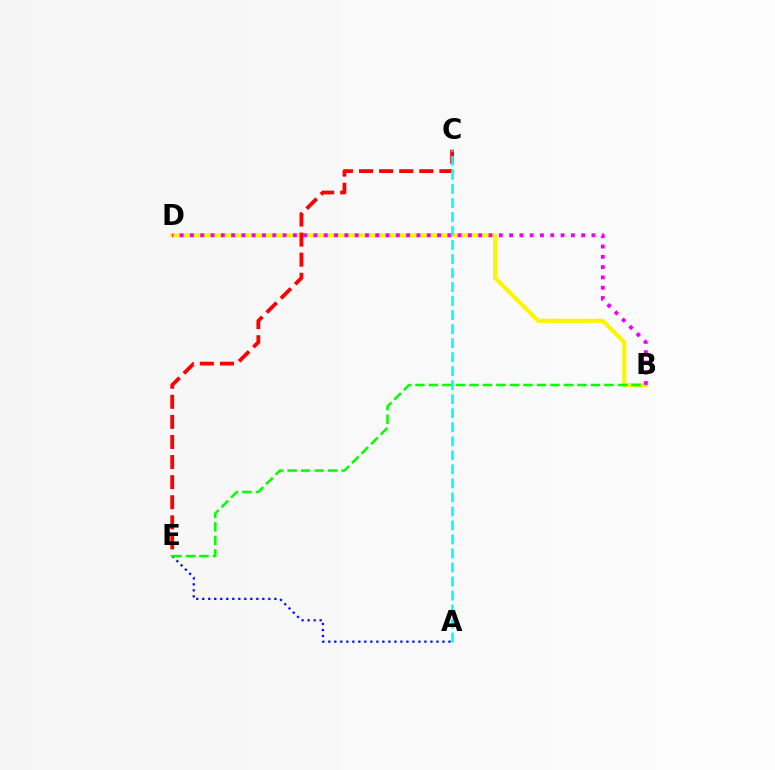{('A', 'E'): [{'color': '#0010ff', 'line_style': 'dotted', 'thickness': 1.63}], ('B', 'D'): [{'color': '#fcf500', 'line_style': 'solid', 'thickness': 2.96}, {'color': '#ee00ff', 'line_style': 'dotted', 'thickness': 2.8}], ('C', 'E'): [{'color': '#ff0000', 'line_style': 'dashed', 'thickness': 2.73}], ('B', 'E'): [{'color': '#08ff00', 'line_style': 'dashed', 'thickness': 1.84}], ('A', 'C'): [{'color': '#00fff6', 'line_style': 'dashed', 'thickness': 1.9}]}